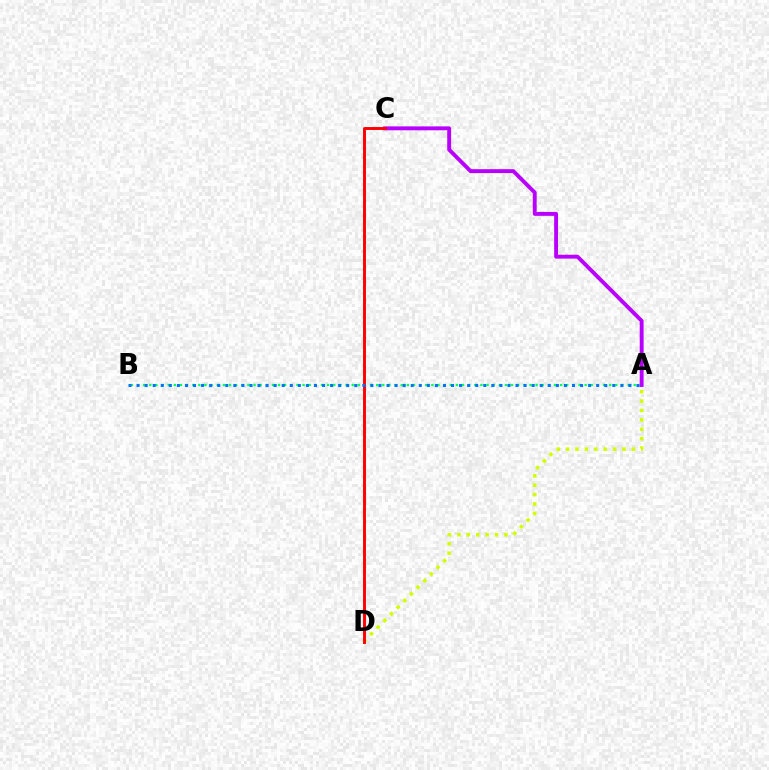{('A', 'D'): [{'color': '#d1ff00', 'line_style': 'dotted', 'thickness': 2.55}], ('A', 'B'): [{'color': '#00ff5c', 'line_style': 'dotted', 'thickness': 1.67}, {'color': '#0074ff', 'line_style': 'dotted', 'thickness': 2.19}], ('A', 'C'): [{'color': '#b900ff', 'line_style': 'solid', 'thickness': 2.8}], ('C', 'D'): [{'color': '#ff0000', 'line_style': 'solid', 'thickness': 2.1}]}